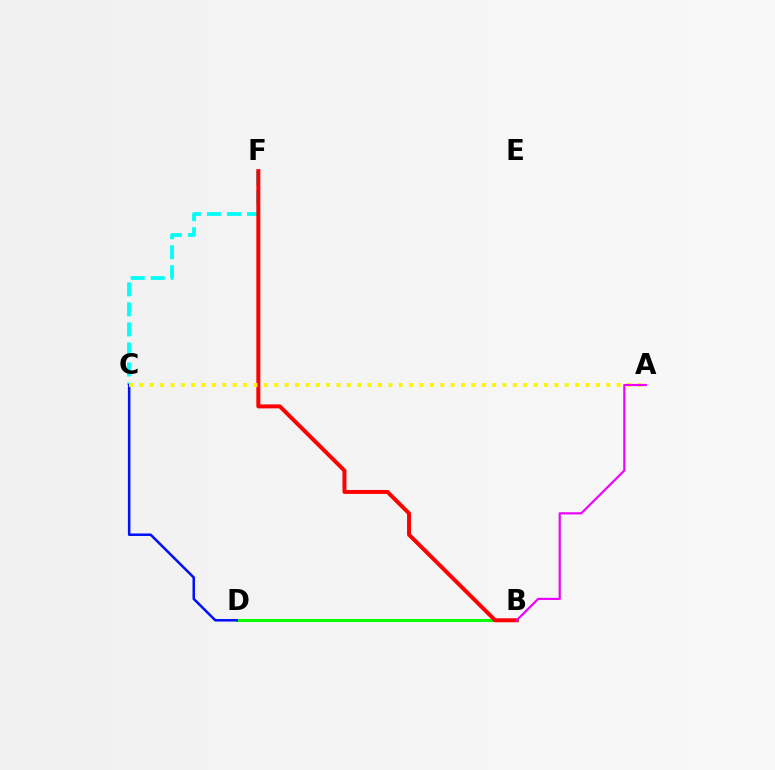{('C', 'F'): [{'color': '#00fff6', 'line_style': 'dashed', 'thickness': 2.72}], ('B', 'D'): [{'color': '#08ff00', 'line_style': 'solid', 'thickness': 2.14}], ('B', 'F'): [{'color': '#ff0000', 'line_style': 'solid', 'thickness': 2.85}], ('C', 'D'): [{'color': '#0010ff', 'line_style': 'solid', 'thickness': 1.82}], ('A', 'C'): [{'color': '#fcf500', 'line_style': 'dotted', 'thickness': 2.82}], ('A', 'B'): [{'color': '#ee00ff', 'line_style': 'solid', 'thickness': 1.56}]}